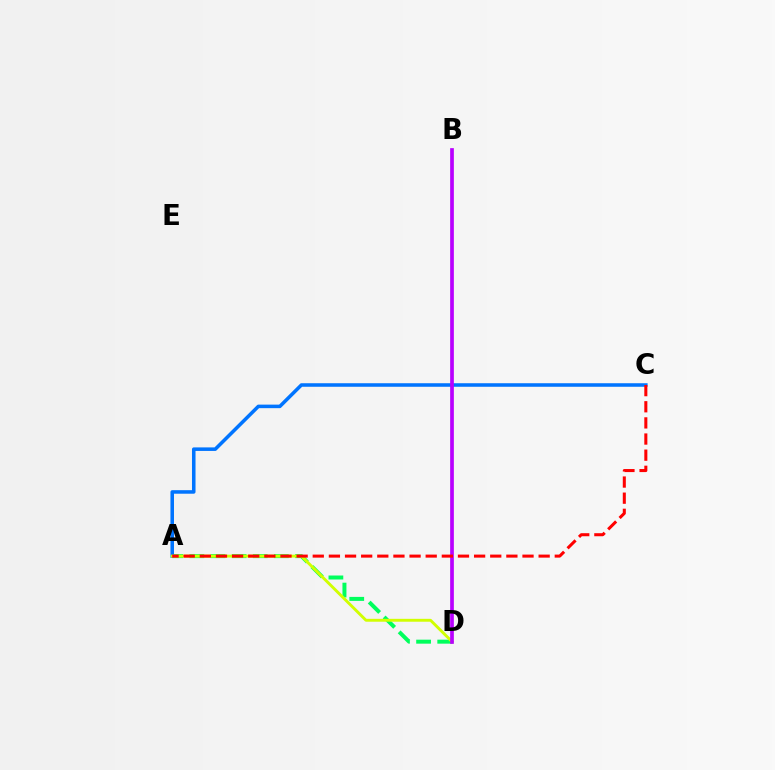{('A', 'D'): [{'color': '#00ff5c', 'line_style': 'dashed', 'thickness': 2.87}, {'color': '#d1ff00', 'line_style': 'solid', 'thickness': 2.08}], ('A', 'C'): [{'color': '#0074ff', 'line_style': 'solid', 'thickness': 2.55}, {'color': '#ff0000', 'line_style': 'dashed', 'thickness': 2.19}], ('B', 'D'): [{'color': '#b900ff', 'line_style': 'solid', 'thickness': 2.67}]}